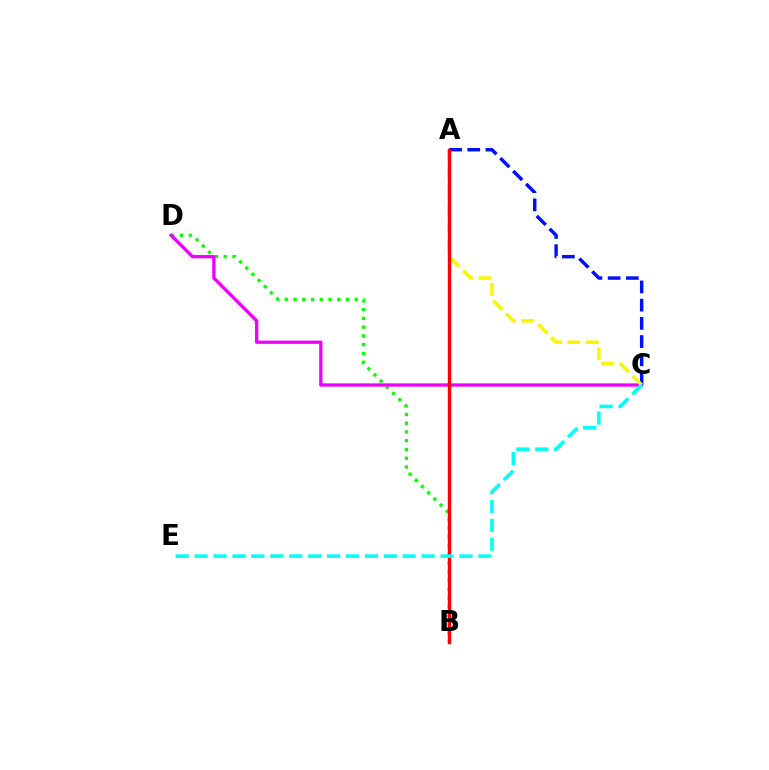{('B', 'D'): [{'color': '#08ff00', 'line_style': 'dotted', 'thickness': 2.38}], ('C', 'D'): [{'color': '#ee00ff', 'line_style': 'solid', 'thickness': 2.37}], ('A', 'C'): [{'color': '#0010ff', 'line_style': 'dashed', 'thickness': 2.47}, {'color': '#fcf500', 'line_style': 'dashed', 'thickness': 2.49}], ('A', 'B'): [{'color': '#ff0000', 'line_style': 'solid', 'thickness': 2.44}], ('C', 'E'): [{'color': '#00fff6', 'line_style': 'dashed', 'thickness': 2.57}]}